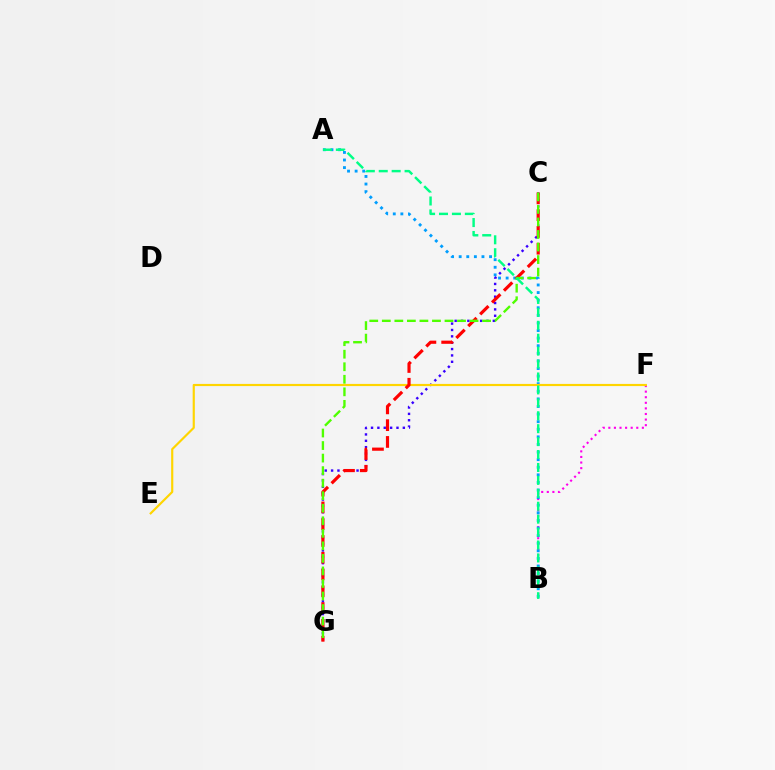{('B', 'F'): [{'color': '#ff00ed', 'line_style': 'dotted', 'thickness': 1.52}], ('A', 'B'): [{'color': '#009eff', 'line_style': 'dotted', 'thickness': 2.06}, {'color': '#00ff86', 'line_style': 'dashed', 'thickness': 1.76}], ('C', 'G'): [{'color': '#3700ff', 'line_style': 'dotted', 'thickness': 1.73}, {'color': '#ff0000', 'line_style': 'dashed', 'thickness': 2.28}, {'color': '#4fff00', 'line_style': 'dashed', 'thickness': 1.7}], ('E', 'F'): [{'color': '#ffd500', 'line_style': 'solid', 'thickness': 1.56}]}